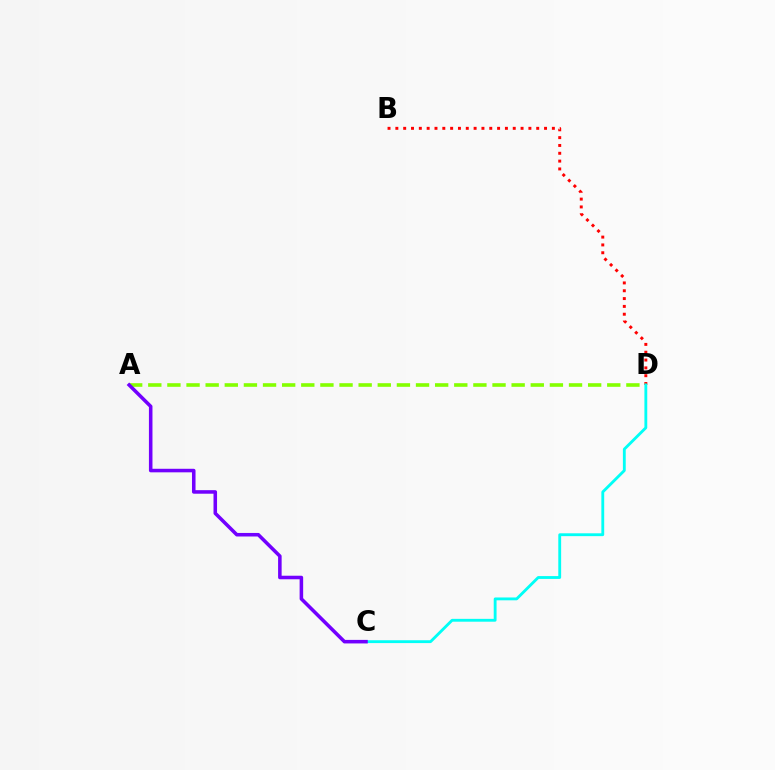{('B', 'D'): [{'color': '#ff0000', 'line_style': 'dotted', 'thickness': 2.13}], ('A', 'D'): [{'color': '#84ff00', 'line_style': 'dashed', 'thickness': 2.6}], ('C', 'D'): [{'color': '#00fff6', 'line_style': 'solid', 'thickness': 2.04}], ('A', 'C'): [{'color': '#7200ff', 'line_style': 'solid', 'thickness': 2.55}]}